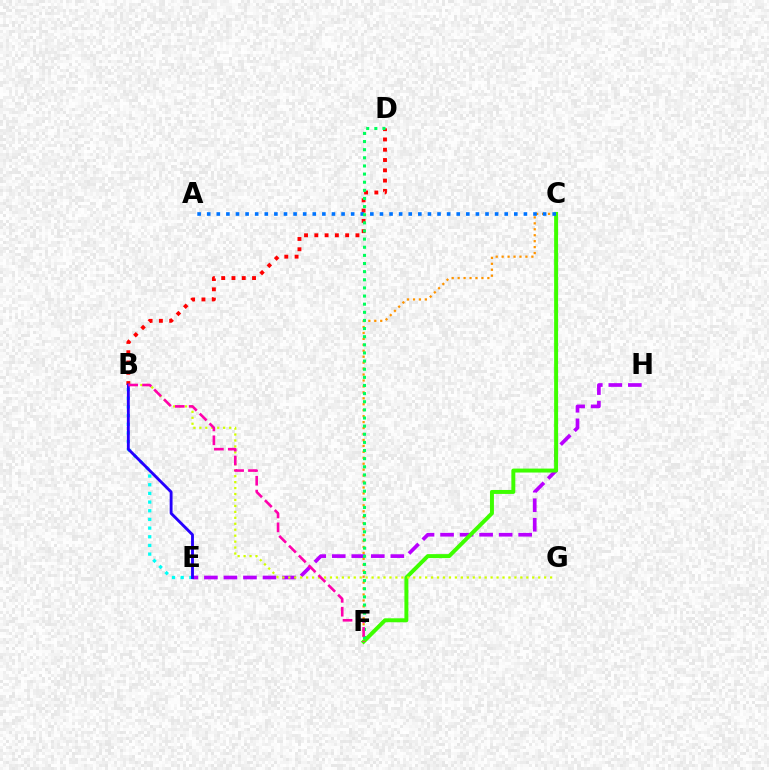{('B', 'D'): [{'color': '#ff0000', 'line_style': 'dotted', 'thickness': 2.79}], ('E', 'H'): [{'color': '#b900ff', 'line_style': 'dashed', 'thickness': 2.65}], ('B', 'E'): [{'color': '#00fff6', 'line_style': 'dotted', 'thickness': 2.36}, {'color': '#2500ff', 'line_style': 'solid', 'thickness': 2.06}], ('C', 'F'): [{'color': '#3dff00', 'line_style': 'solid', 'thickness': 2.85}, {'color': '#ff9400', 'line_style': 'dotted', 'thickness': 1.62}], ('B', 'G'): [{'color': '#d1ff00', 'line_style': 'dotted', 'thickness': 1.62}], ('A', 'C'): [{'color': '#0074ff', 'line_style': 'dotted', 'thickness': 2.61}], ('D', 'F'): [{'color': '#00ff5c', 'line_style': 'dotted', 'thickness': 2.21}], ('B', 'F'): [{'color': '#ff00ac', 'line_style': 'dashed', 'thickness': 1.88}]}